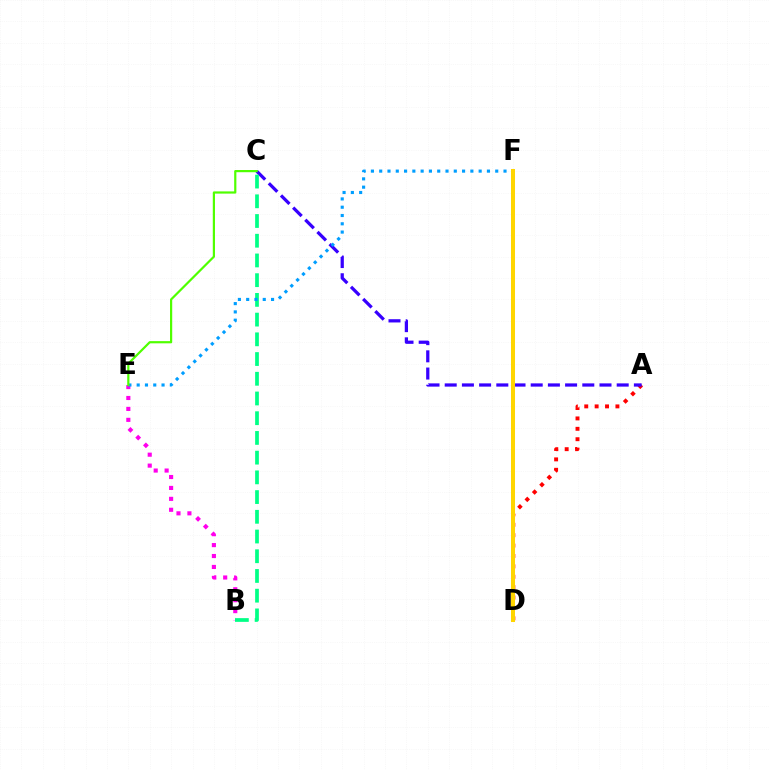{('A', 'D'): [{'color': '#ff0000', 'line_style': 'dotted', 'thickness': 2.82}], ('A', 'C'): [{'color': '#3700ff', 'line_style': 'dashed', 'thickness': 2.34}], ('B', 'E'): [{'color': '#ff00ed', 'line_style': 'dotted', 'thickness': 2.97}], ('B', 'C'): [{'color': '#00ff86', 'line_style': 'dashed', 'thickness': 2.68}], ('E', 'F'): [{'color': '#009eff', 'line_style': 'dotted', 'thickness': 2.25}], ('D', 'F'): [{'color': '#ffd500', 'line_style': 'solid', 'thickness': 2.9}], ('C', 'E'): [{'color': '#4fff00', 'line_style': 'solid', 'thickness': 1.59}]}